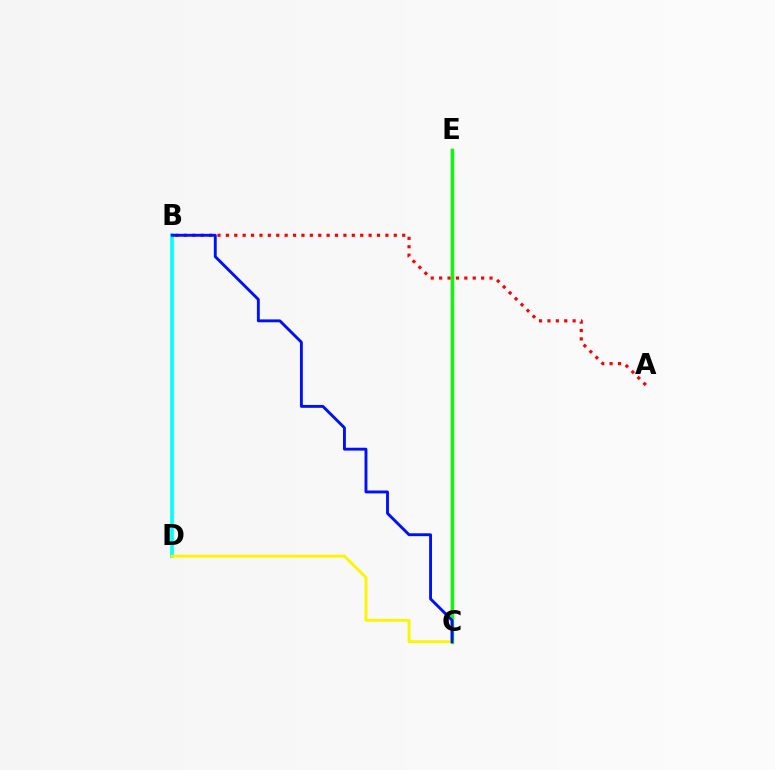{('A', 'B'): [{'color': '#ff0000', 'line_style': 'dotted', 'thickness': 2.28}], ('C', 'E'): [{'color': '#ee00ff', 'line_style': 'solid', 'thickness': 1.72}, {'color': '#08ff00', 'line_style': 'solid', 'thickness': 2.42}], ('B', 'D'): [{'color': '#00fff6', 'line_style': 'solid', 'thickness': 2.63}], ('C', 'D'): [{'color': '#fcf500', 'line_style': 'solid', 'thickness': 2.08}], ('B', 'C'): [{'color': '#0010ff', 'line_style': 'solid', 'thickness': 2.07}]}